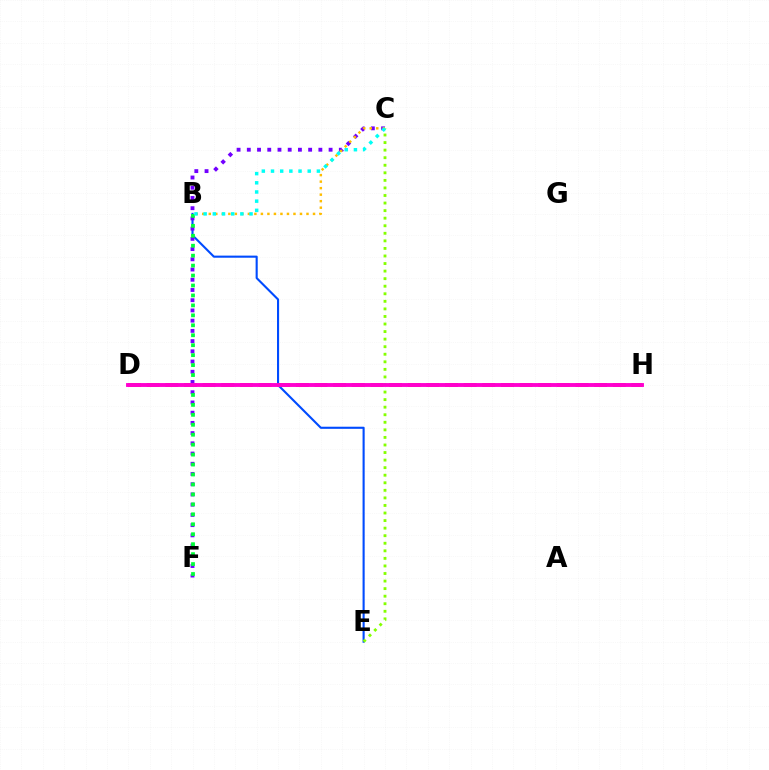{('B', 'E'): [{'color': '#004bff', 'line_style': 'solid', 'thickness': 1.52}], ('C', 'F'): [{'color': '#7200ff', 'line_style': 'dotted', 'thickness': 2.78}], ('D', 'H'): [{'color': '#ff0000', 'line_style': 'dashed', 'thickness': 2.53}, {'color': '#ff00cf', 'line_style': 'solid', 'thickness': 2.79}], ('C', 'E'): [{'color': '#84ff00', 'line_style': 'dotted', 'thickness': 2.05}], ('B', 'F'): [{'color': '#00ff39', 'line_style': 'dotted', 'thickness': 2.7}], ('B', 'C'): [{'color': '#ffbd00', 'line_style': 'dotted', 'thickness': 1.77}, {'color': '#00fff6', 'line_style': 'dotted', 'thickness': 2.49}]}